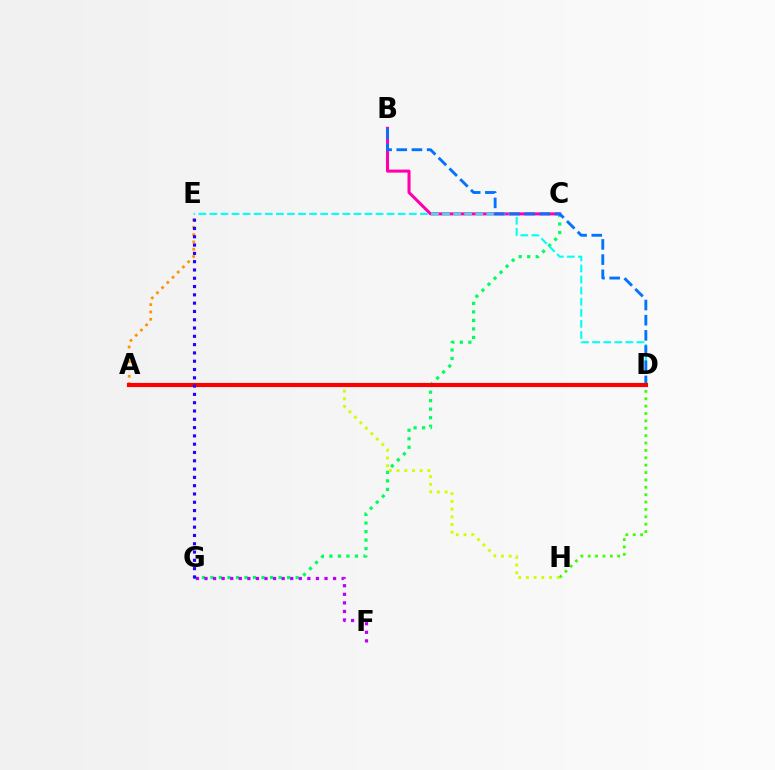{('C', 'G'): [{'color': '#00ff5c', 'line_style': 'dotted', 'thickness': 2.31}], ('A', 'E'): [{'color': '#ff9400', 'line_style': 'dotted', 'thickness': 1.99}], ('F', 'G'): [{'color': '#b900ff', 'line_style': 'dotted', 'thickness': 2.33}], ('A', 'H'): [{'color': '#d1ff00', 'line_style': 'dotted', 'thickness': 2.1}], ('B', 'C'): [{'color': '#ff00ac', 'line_style': 'solid', 'thickness': 2.19}], ('D', 'E'): [{'color': '#00fff6', 'line_style': 'dashed', 'thickness': 1.5}], ('D', 'H'): [{'color': '#3dff00', 'line_style': 'dotted', 'thickness': 2.0}], ('B', 'D'): [{'color': '#0074ff', 'line_style': 'dashed', 'thickness': 2.06}], ('A', 'D'): [{'color': '#ff0000', 'line_style': 'solid', 'thickness': 2.96}], ('E', 'G'): [{'color': '#2500ff', 'line_style': 'dotted', 'thickness': 2.25}]}